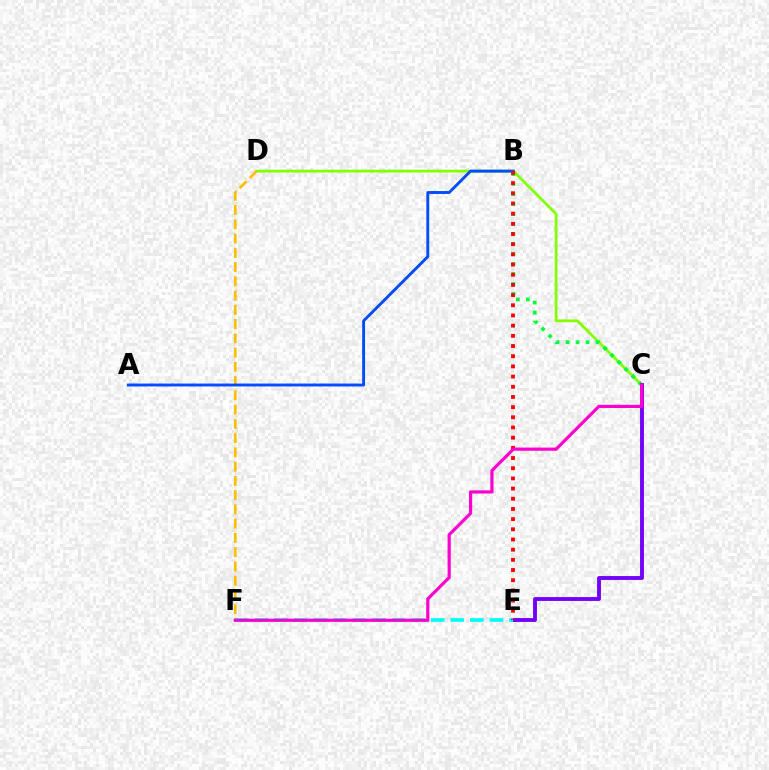{('C', 'D'): [{'color': '#84ff00', 'line_style': 'solid', 'thickness': 2.01}], ('D', 'F'): [{'color': '#ffbd00', 'line_style': 'dashed', 'thickness': 1.94}], ('A', 'B'): [{'color': '#004bff', 'line_style': 'solid', 'thickness': 2.08}], ('B', 'C'): [{'color': '#00ff39', 'line_style': 'dotted', 'thickness': 2.72}], ('C', 'E'): [{'color': '#7200ff', 'line_style': 'solid', 'thickness': 2.79}], ('E', 'F'): [{'color': '#00fff6', 'line_style': 'dashed', 'thickness': 2.66}], ('B', 'E'): [{'color': '#ff0000', 'line_style': 'dotted', 'thickness': 2.77}], ('C', 'F'): [{'color': '#ff00cf', 'line_style': 'solid', 'thickness': 2.3}]}